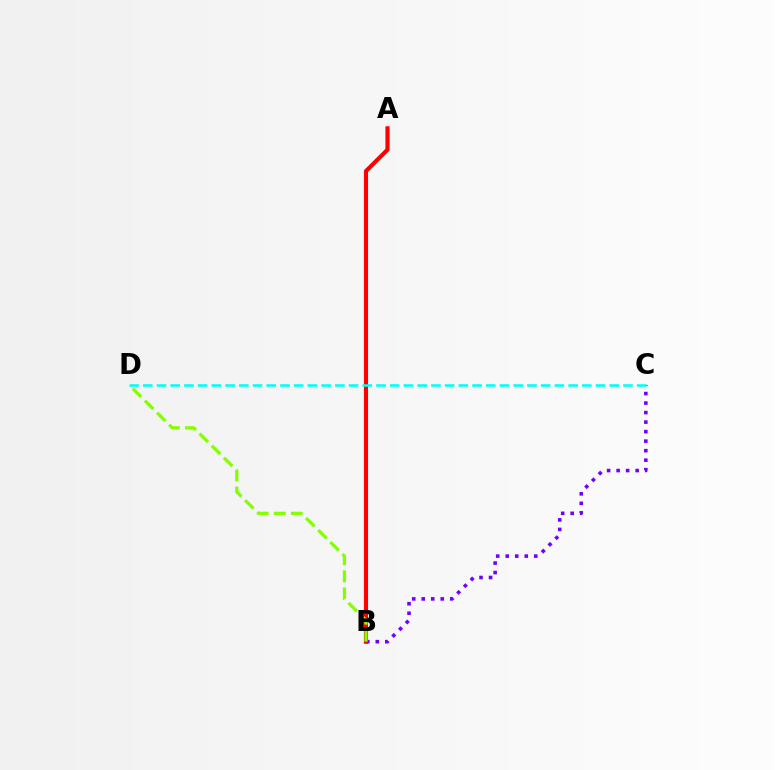{('B', 'C'): [{'color': '#7200ff', 'line_style': 'dotted', 'thickness': 2.59}], ('A', 'B'): [{'color': '#ff0000', 'line_style': 'solid', 'thickness': 2.97}], ('B', 'D'): [{'color': '#84ff00', 'line_style': 'dashed', 'thickness': 2.32}], ('C', 'D'): [{'color': '#00fff6', 'line_style': 'dashed', 'thickness': 1.86}]}